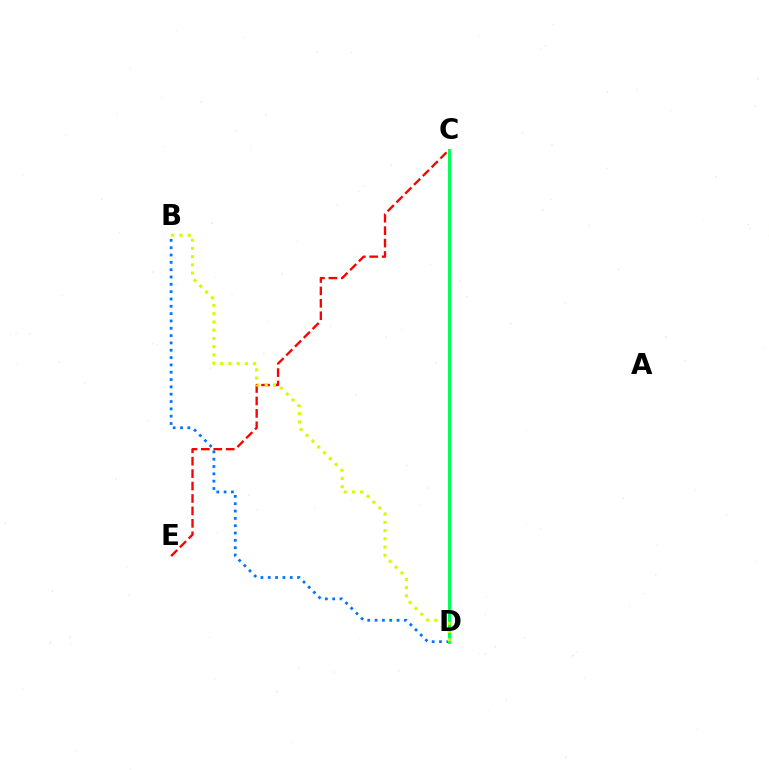{('C', 'E'): [{'color': '#ff0000', 'line_style': 'dashed', 'thickness': 1.69}], ('C', 'D'): [{'color': '#b900ff', 'line_style': 'solid', 'thickness': 1.81}, {'color': '#00ff5c', 'line_style': 'solid', 'thickness': 2.16}], ('B', 'D'): [{'color': '#0074ff', 'line_style': 'dotted', 'thickness': 1.99}, {'color': '#d1ff00', 'line_style': 'dotted', 'thickness': 2.24}]}